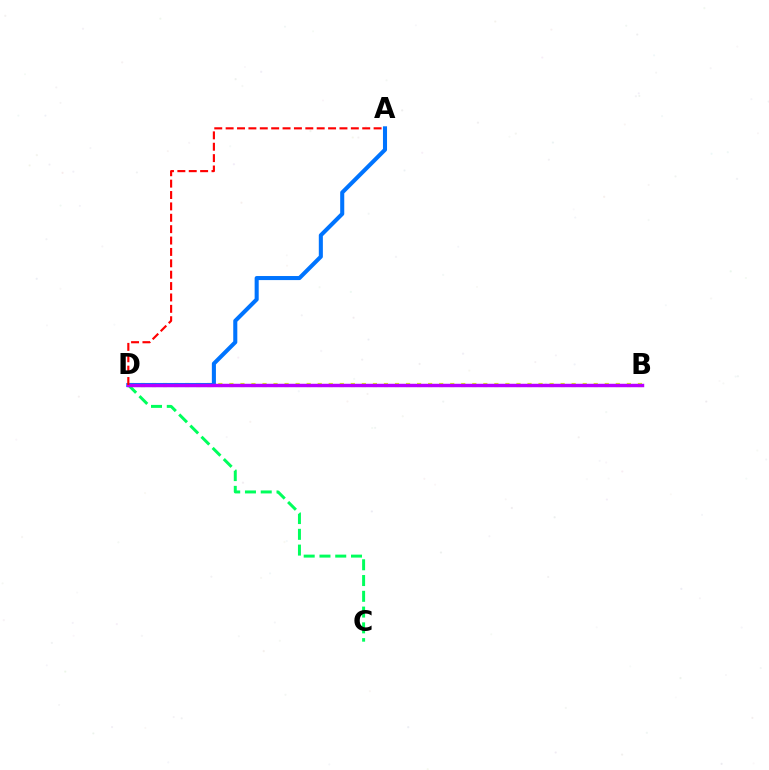{('B', 'D'): [{'color': '#d1ff00', 'line_style': 'dotted', 'thickness': 3.0}, {'color': '#b900ff', 'line_style': 'solid', 'thickness': 2.49}], ('C', 'D'): [{'color': '#00ff5c', 'line_style': 'dashed', 'thickness': 2.14}], ('A', 'D'): [{'color': '#0074ff', 'line_style': 'solid', 'thickness': 2.93}, {'color': '#ff0000', 'line_style': 'dashed', 'thickness': 1.55}]}